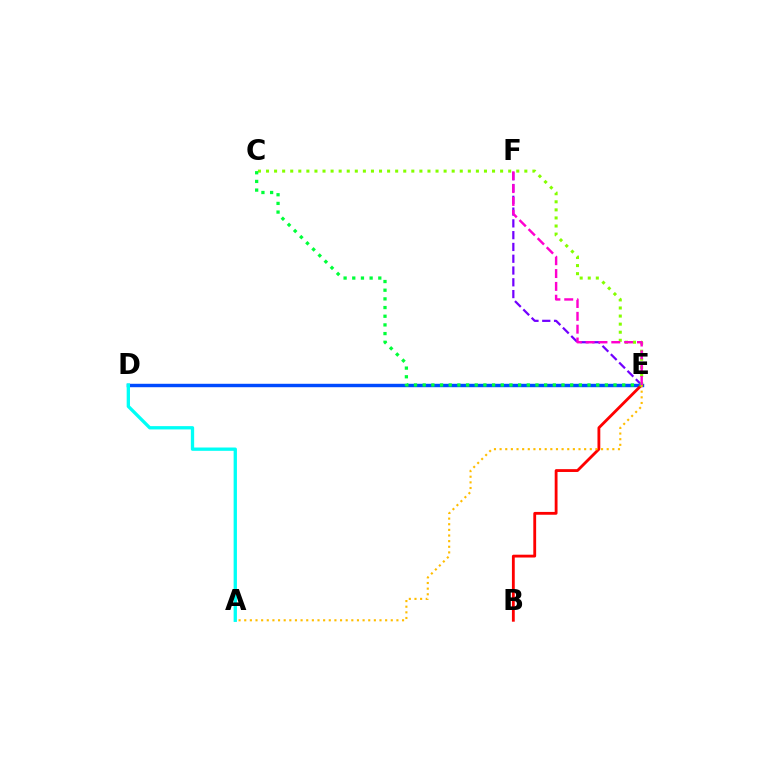{('D', 'E'): [{'color': '#004bff', 'line_style': 'solid', 'thickness': 2.46}], ('B', 'E'): [{'color': '#ff0000', 'line_style': 'solid', 'thickness': 2.03}], ('E', 'F'): [{'color': '#7200ff', 'line_style': 'dashed', 'thickness': 1.6}, {'color': '#ff00cf', 'line_style': 'dashed', 'thickness': 1.74}], ('C', 'E'): [{'color': '#84ff00', 'line_style': 'dotted', 'thickness': 2.19}, {'color': '#00ff39', 'line_style': 'dotted', 'thickness': 2.36}], ('A', 'E'): [{'color': '#ffbd00', 'line_style': 'dotted', 'thickness': 1.53}], ('A', 'D'): [{'color': '#00fff6', 'line_style': 'solid', 'thickness': 2.38}]}